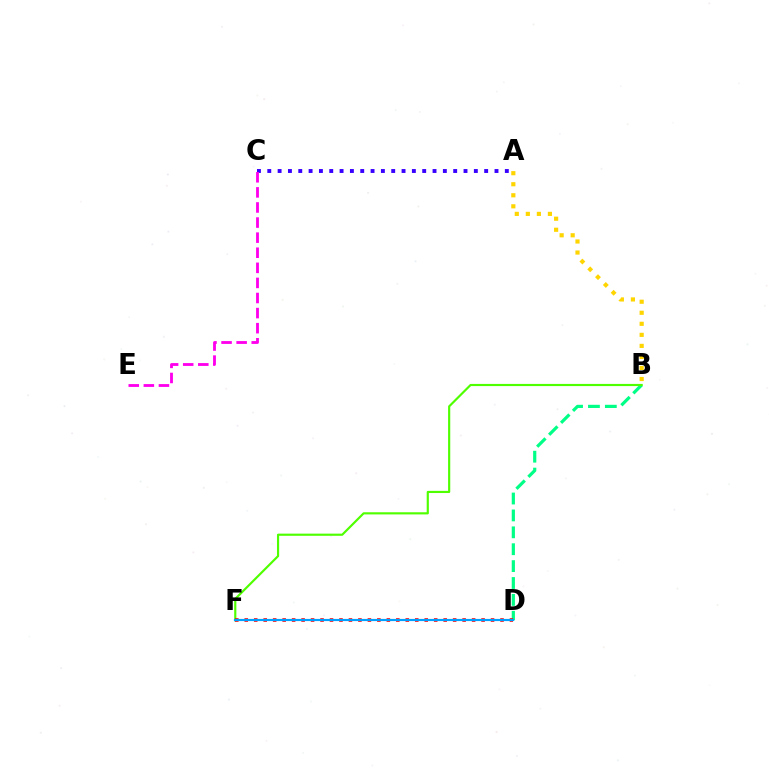{('A', 'C'): [{'color': '#3700ff', 'line_style': 'dotted', 'thickness': 2.81}], ('B', 'D'): [{'color': '#00ff86', 'line_style': 'dashed', 'thickness': 2.3}], ('B', 'F'): [{'color': '#4fff00', 'line_style': 'solid', 'thickness': 1.56}], ('D', 'F'): [{'color': '#ff0000', 'line_style': 'dotted', 'thickness': 2.57}, {'color': '#009eff', 'line_style': 'solid', 'thickness': 1.56}], ('C', 'E'): [{'color': '#ff00ed', 'line_style': 'dashed', 'thickness': 2.05}], ('A', 'B'): [{'color': '#ffd500', 'line_style': 'dotted', 'thickness': 3.0}]}